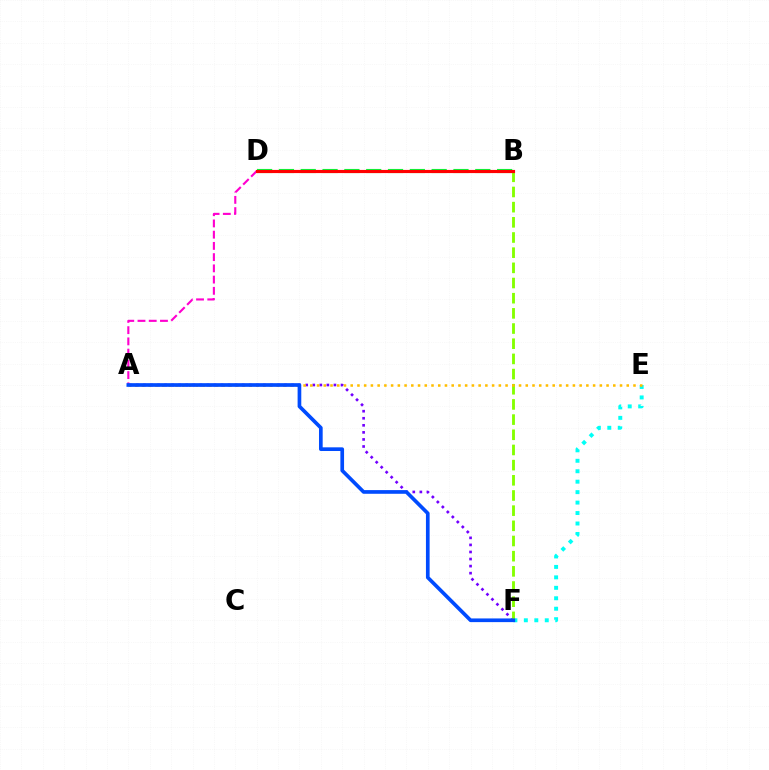{('A', 'D'): [{'color': '#ff00cf', 'line_style': 'dashed', 'thickness': 1.53}], ('E', 'F'): [{'color': '#00fff6', 'line_style': 'dotted', 'thickness': 2.84}], ('A', 'F'): [{'color': '#7200ff', 'line_style': 'dotted', 'thickness': 1.92}, {'color': '#004bff', 'line_style': 'solid', 'thickness': 2.65}], ('B', 'D'): [{'color': '#00ff39', 'line_style': 'dashed', 'thickness': 2.96}, {'color': '#ff0000', 'line_style': 'solid', 'thickness': 2.27}], ('B', 'F'): [{'color': '#84ff00', 'line_style': 'dashed', 'thickness': 2.06}], ('A', 'E'): [{'color': '#ffbd00', 'line_style': 'dotted', 'thickness': 1.83}]}